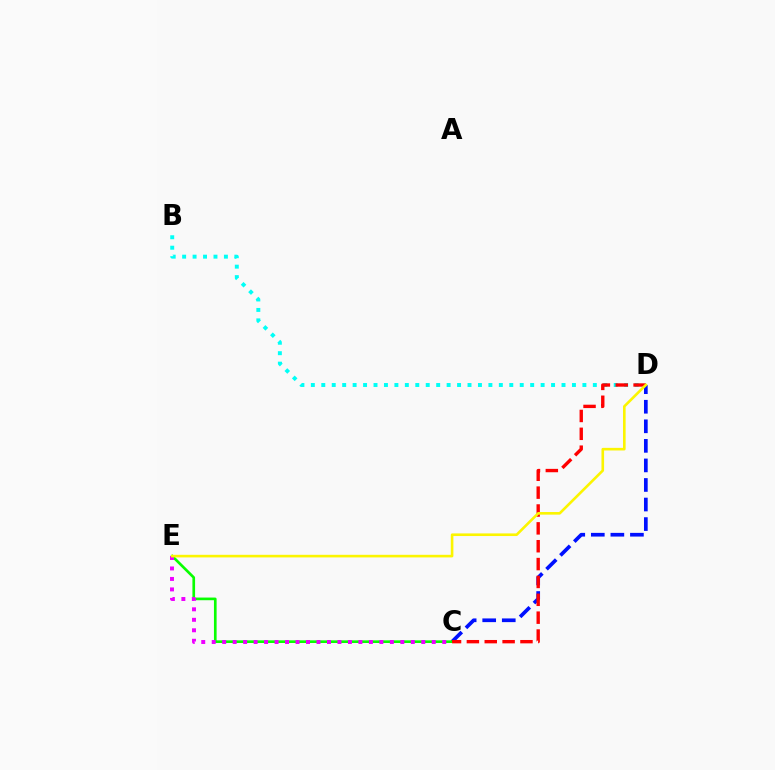{('C', 'D'): [{'color': '#0010ff', 'line_style': 'dashed', 'thickness': 2.66}, {'color': '#ff0000', 'line_style': 'dashed', 'thickness': 2.43}], ('B', 'D'): [{'color': '#00fff6', 'line_style': 'dotted', 'thickness': 2.84}], ('C', 'E'): [{'color': '#08ff00', 'line_style': 'solid', 'thickness': 1.92}, {'color': '#ee00ff', 'line_style': 'dotted', 'thickness': 2.85}], ('D', 'E'): [{'color': '#fcf500', 'line_style': 'solid', 'thickness': 1.88}]}